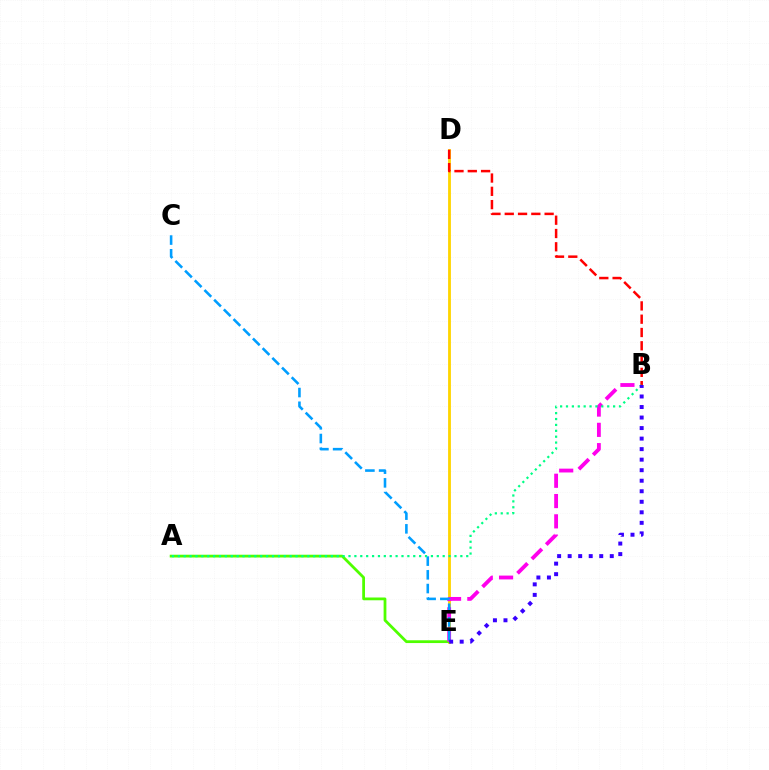{('D', 'E'): [{'color': '#ffd500', 'line_style': 'solid', 'thickness': 2.04}], ('A', 'E'): [{'color': '#4fff00', 'line_style': 'solid', 'thickness': 2.0}], ('B', 'E'): [{'color': '#ff00ed', 'line_style': 'dashed', 'thickness': 2.76}, {'color': '#3700ff', 'line_style': 'dotted', 'thickness': 2.86}], ('C', 'E'): [{'color': '#009eff', 'line_style': 'dashed', 'thickness': 1.86}], ('B', 'D'): [{'color': '#ff0000', 'line_style': 'dashed', 'thickness': 1.81}], ('A', 'B'): [{'color': '#00ff86', 'line_style': 'dotted', 'thickness': 1.6}]}